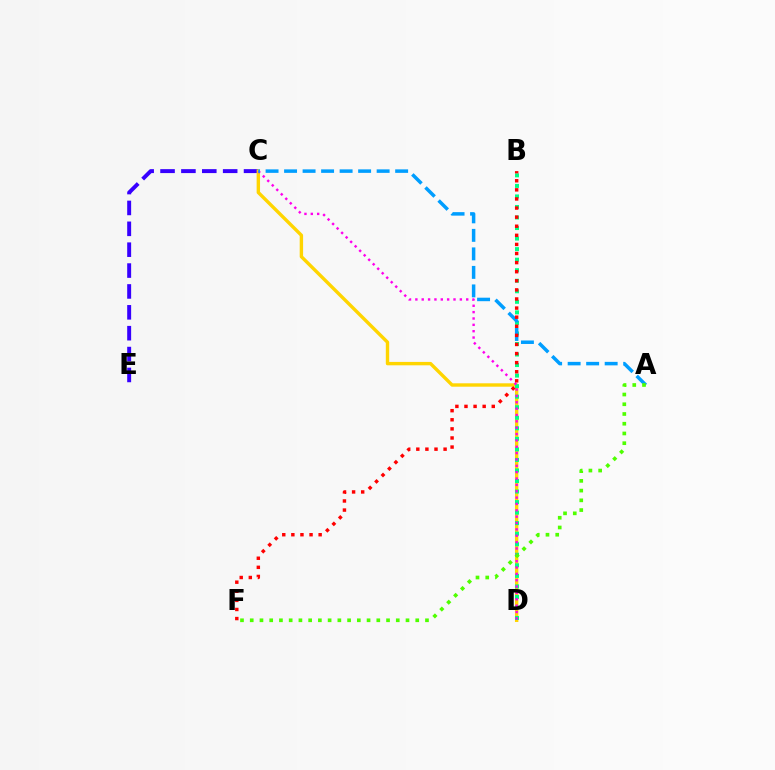{('C', 'E'): [{'color': '#3700ff', 'line_style': 'dashed', 'thickness': 2.84}], ('C', 'D'): [{'color': '#ffd500', 'line_style': 'solid', 'thickness': 2.44}, {'color': '#ff00ed', 'line_style': 'dotted', 'thickness': 1.73}], ('B', 'D'): [{'color': '#00ff86', 'line_style': 'dotted', 'thickness': 2.86}], ('A', 'C'): [{'color': '#009eff', 'line_style': 'dashed', 'thickness': 2.51}], ('A', 'F'): [{'color': '#4fff00', 'line_style': 'dotted', 'thickness': 2.65}], ('B', 'F'): [{'color': '#ff0000', 'line_style': 'dotted', 'thickness': 2.47}]}